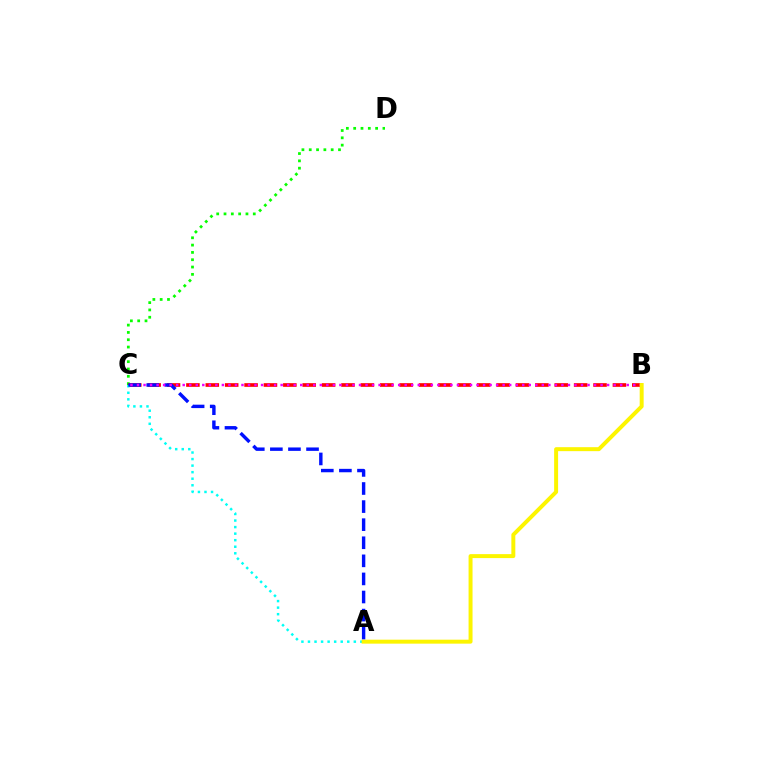{('C', 'D'): [{'color': '#08ff00', 'line_style': 'dotted', 'thickness': 1.99}], ('B', 'C'): [{'color': '#ff0000', 'line_style': 'dashed', 'thickness': 2.63}, {'color': '#ee00ff', 'line_style': 'dotted', 'thickness': 1.77}], ('A', 'C'): [{'color': '#00fff6', 'line_style': 'dotted', 'thickness': 1.78}, {'color': '#0010ff', 'line_style': 'dashed', 'thickness': 2.46}], ('A', 'B'): [{'color': '#fcf500', 'line_style': 'solid', 'thickness': 2.85}]}